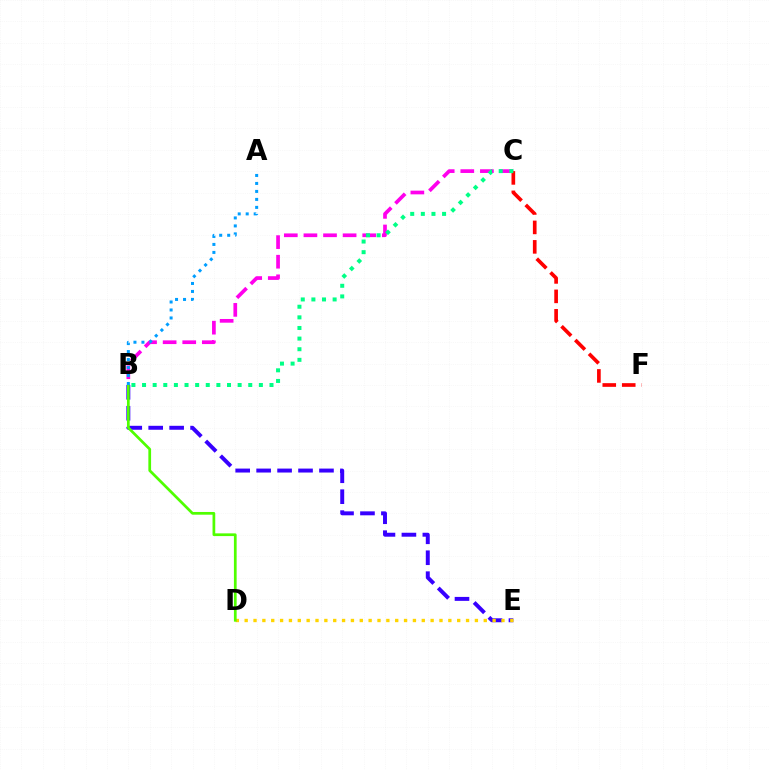{('B', 'E'): [{'color': '#3700ff', 'line_style': 'dashed', 'thickness': 2.85}], ('B', 'C'): [{'color': '#ff00ed', 'line_style': 'dashed', 'thickness': 2.66}, {'color': '#00ff86', 'line_style': 'dotted', 'thickness': 2.89}], ('D', 'E'): [{'color': '#ffd500', 'line_style': 'dotted', 'thickness': 2.41}], ('C', 'F'): [{'color': '#ff0000', 'line_style': 'dashed', 'thickness': 2.64}], ('B', 'D'): [{'color': '#4fff00', 'line_style': 'solid', 'thickness': 1.96}], ('A', 'B'): [{'color': '#009eff', 'line_style': 'dotted', 'thickness': 2.17}]}